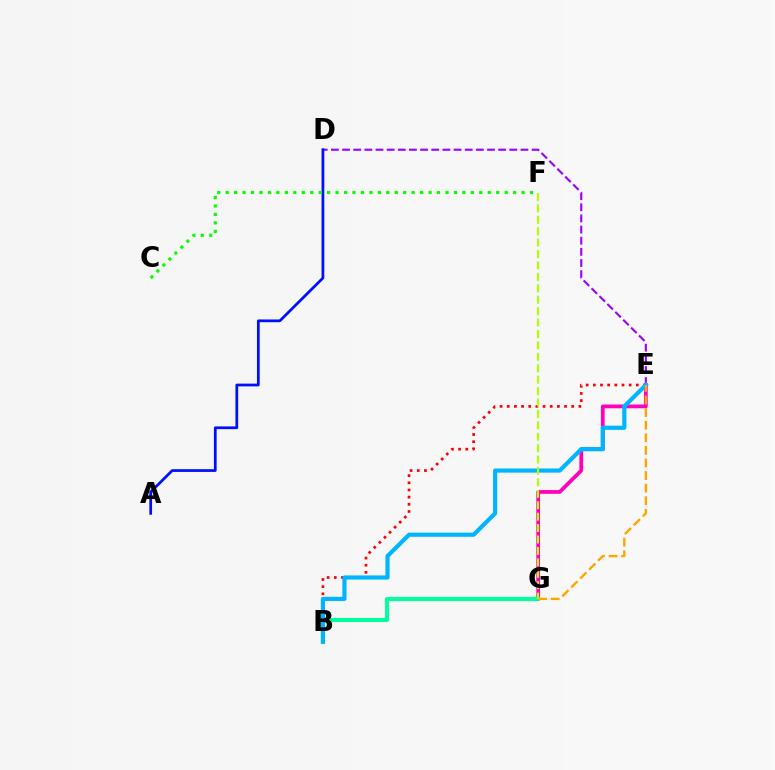{('E', 'G'): [{'color': '#ff00bd', 'line_style': 'solid', 'thickness': 2.7}, {'color': '#ffa500', 'line_style': 'dashed', 'thickness': 1.71}], ('D', 'E'): [{'color': '#9b00ff', 'line_style': 'dashed', 'thickness': 1.51}], ('B', 'G'): [{'color': '#00ff9d', 'line_style': 'solid', 'thickness': 2.93}], ('B', 'E'): [{'color': '#ff0000', 'line_style': 'dotted', 'thickness': 1.95}, {'color': '#00b5ff', 'line_style': 'solid', 'thickness': 2.99}], ('F', 'G'): [{'color': '#b3ff00', 'line_style': 'dashed', 'thickness': 1.55}], ('A', 'D'): [{'color': '#0010ff', 'line_style': 'solid', 'thickness': 1.98}], ('C', 'F'): [{'color': '#08ff00', 'line_style': 'dotted', 'thickness': 2.3}]}